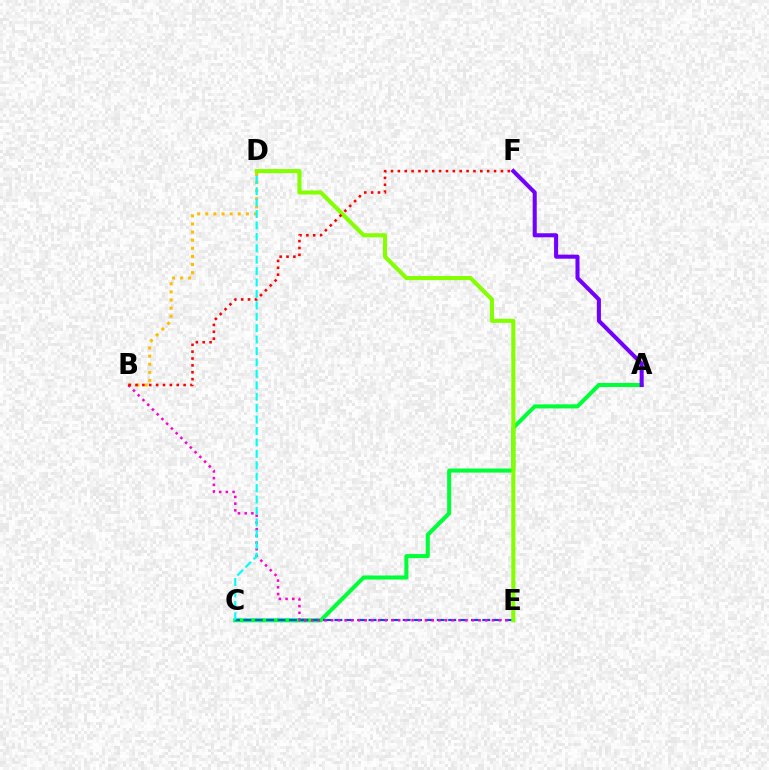{('A', 'C'): [{'color': '#00ff39', 'line_style': 'solid', 'thickness': 2.92}], ('C', 'E'): [{'color': '#004bff', 'line_style': 'dashed', 'thickness': 1.55}], ('B', 'D'): [{'color': '#ffbd00', 'line_style': 'dotted', 'thickness': 2.21}], ('B', 'E'): [{'color': '#ff00cf', 'line_style': 'dotted', 'thickness': 1.82}], ('C', 'D'): [{'color': '#00fff6', 'line_style': 'dashed', 'thickness': 1.55}], ('D', 'E'): [{'color': '#84ff00', 'line_style': 'solid', 'thickness': 2.94}], ('B', 'F'): [{'color': '#ff0000', 'line_style': 'dotted', 'thickness': 1.87}], ('A', 'F'): [{'color': '#7200ff', 'line_style': 'solid', 'thickness': 2.92}]}